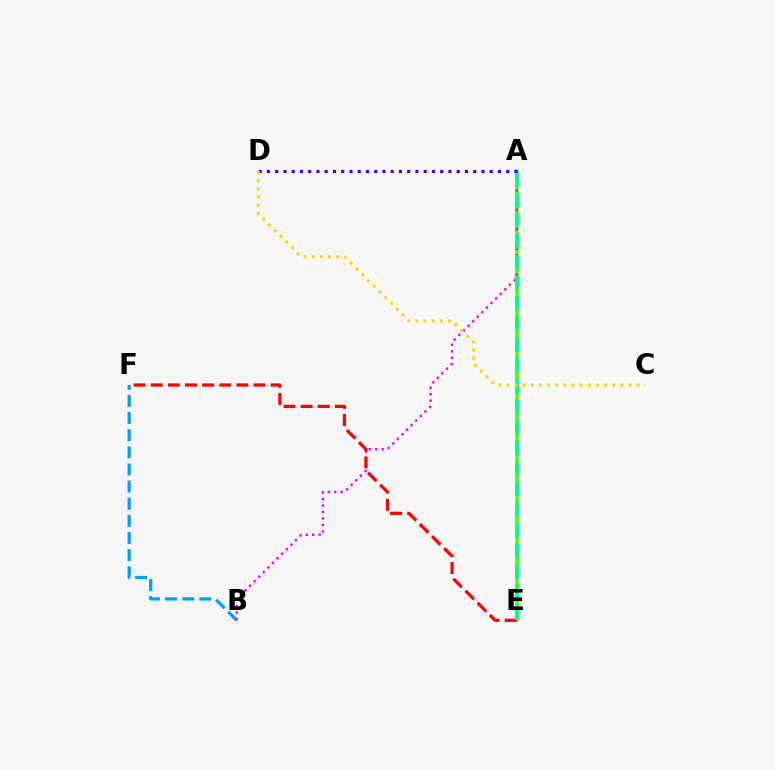{('B', 'F'): [{'color': '#009eff', 'line_style': 'dashed', 'thickness': 2.33}], ('A', 'E'): [{'color': '#4fff00', 'line_style': 'solid', 'thickness': 2.55}, {'color': '#00ff86', 'line_style': 'dashed', 'thickness': 2.8}], ('A', 'B'): [{'color': '#ff00ed', 'line_style': 'dotted', 'thickness': 1.76}], ('E', 'F'): [{'color': '#ff0000', 'line_style': 'dashed', 'thickness': 2.33}], ('A', 'D'): [{'color': '#3700ff', 'line_style': 'dotted', 'thickness': 2.24}], ('C', 'D'): [{'color': '#ffd500', 'line_style': 'dotted', 'thickness': 2.21}]}